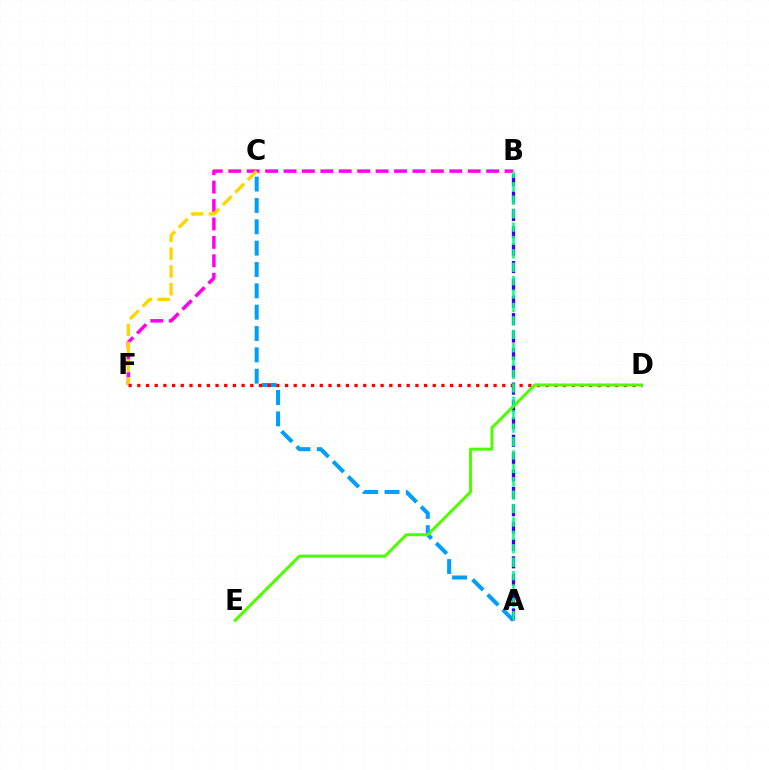{('A', 'C'): [{'color': '#009eff', 'line_style': 'dashed', 'thickness': 2.9}], ('B', 'F'): [{'color': '#ff00ed', 'line_style': 'dashed', 'thickness': 2.5}], ('C', 'F'): [{'color': '#ffd500', 'line_style': 'dashed', 'thickness': 2.41}], ('A', 'B'): [{'color': '#3700ff', 'line_style': 'dashed', 'thickness': 2.36}, {'color': '#00ff86', 'line_style': 'dashed', 'thickness': 1.82}], ('D', 'F'): [{'color': '#ff0000', 'line_style': 'dotted', 'thickness': 2.36}], ('D', 'E'): [{'color': '#4fff00', 'line_style': 'solid', 'thickness': 2.17}]}